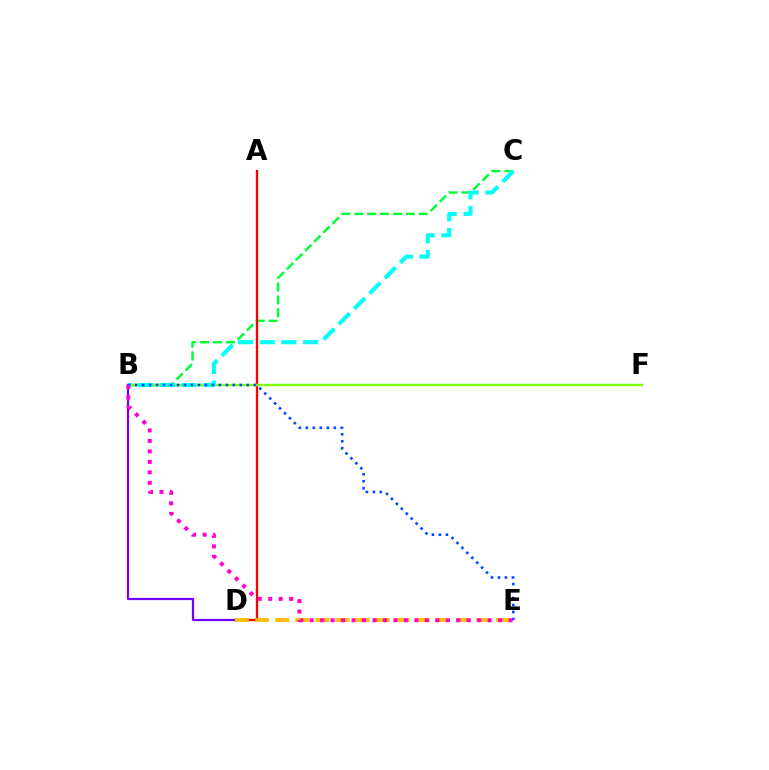{('B', 'C'): [{'color': '#00ff39', 'line_style': 'dashed', 'thickness': 1.75}, {'color': '#00fff6', 'line_style': 'dashed', 'thickness': 2.95}], ('A', 'D'): [{'color': '#ff0000', 'line_style': 'solid', 'thickness': 1.67}], ('B', 'F'): [{'color': '#84ff00', 'line_style': 'solid', 'thickness': 1.76}], ('B', 'D'): [{'color': '#7200ff', 'line_style': 'solid', 'thickness': 1.6}], ('D', 'E'): [{'color': '#ffbd00', 'line_style': 'dashed', 'thickness': 2.73}], ('B', 'E'): [{'color': '#004bff', 'line_style': 'dotted', 'thickness': 1.9}, {'color': '#ff00cf', 'line_style': 'dotted', 'thickness': 2.85}]}